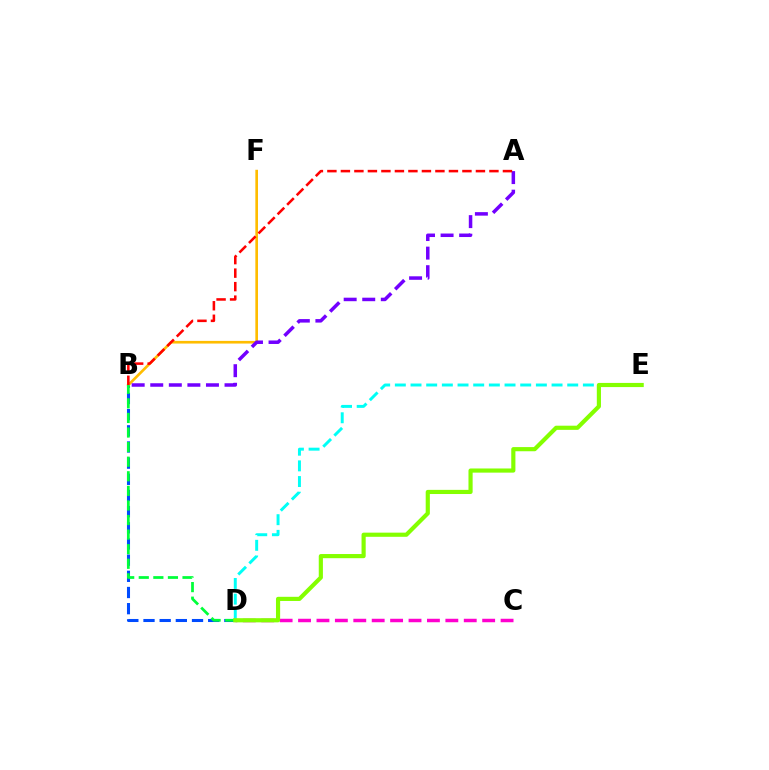{('B', 'D'): [{'color': '#004bff', 'line_style': 'dashed', 'thickness': 2.2}, {'color': '#00ff39', 'line_style': 'dashed', 'thickness': 1.98}], ('B', 'F'): [{'color': '#ffbd00', 'line_style': 'solid', 'thickness': 1.91}], ('A', 'B'): [{'color': '#7200ff', 'line_style': 'dashed', 'thickness': 2.52}, {'color': '#ff0000', 'line_style': 'dashed', 'thickness': 1.83}], ('C', 'D'): [{'color': '#ff00cf', 'line_style': 'dashed', 'thickness': 2.5}], ('D', 'E'): [{'color': '#00fff6', 'line_style': 'dashed', 'thickness': 2.13}, {'color': '#84ff00', 'line_style': 'solid', 'thickness': 2.99}]}